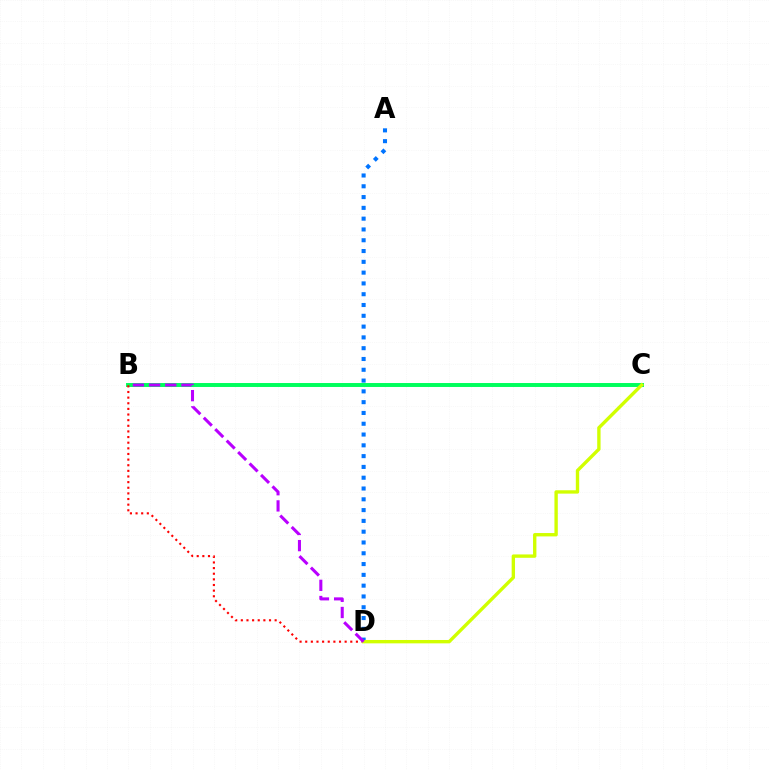{('A', 'D'): [{'color': '#0074ff', 'line_style': 'dotted', 'thickness': 2.93}], ('B', 'C'): [{'color': '#00ff5c', 'line_style': 'solid', 'thickness': 2.84}], ('B', 'D'): [{'color': '#ff0000', 'line_style': 'dotted', 'thickness': 1.53}, {'color': '#b900ff', 'line_style': 'dashed', 'thickness': 2.2}], ('C', 'D'): [{'color': '#d1ff00', 'line_style': 'solid', 'thickness': 2.42}]}